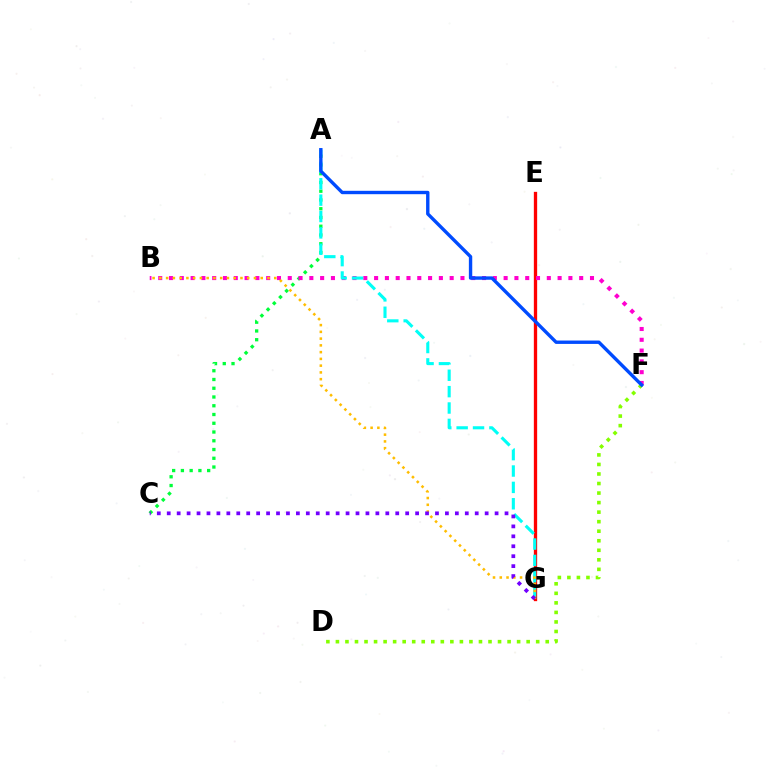{('A', 'C'): [{'color': '#00ff39', 'line_style': 'dotted', 'thickness': 2.38}], ('E', 'G'): [{'color': '#ff0000', 'line_style': 'solid', 'thickness': 2.38}], ('B', 'F'): [{'color': '#ff00cf', 'line_style': 'dotted', 'thickness': 2.93}], ('A', 'G'): [{'color': '#00fff6', 'line_style': 'dashed', 'thickness': 2.22}], ('B', 'G'): [{'color': '#ffbd00', 'line_style': 'dotted', 'thickness': 1.84}], ('C', 'G'): [{'color': '#7200ff', 'line_style': 'dotted', 'thickness': 2.7}], ('D', 'F'): [{'color': '#84ff00', 'line_style': 'dotted', 'thickness': 2.59}], ('A', 'F'): [{'color': '#004bff', 'line_style': 'solid', 'thickness': 2.43}]}